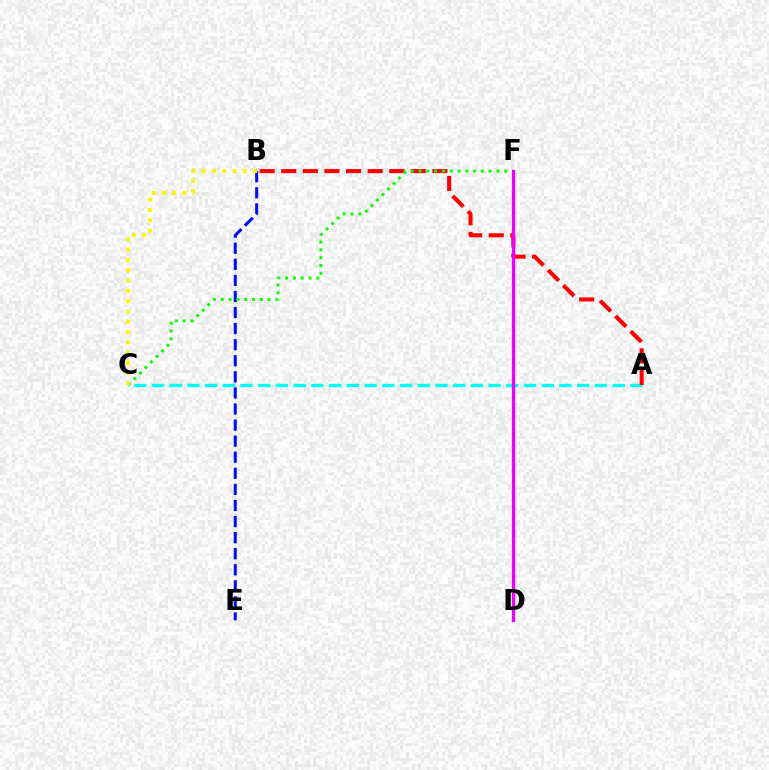{('B', 'E'): [{'color': '#0010ff', 'line_style': 'dashed', 'thickness': 2.18}], ('A', 'C'): [{'color': '#00fff6', 'line_style': 'dashed', 'thickness': 2.41}], ('A', 'B'): [{'color': '#ff0000', 'line_style': 'dashed', 'thickness': 2.93}], ('C', 'F'): [{'color': '#08ff00', 'line_style': 'dotted', 'thickness': 2.12}], ('D', 'F'): [{'color': '#ee00ff', 'line_style': 'solid', 'thickness': 2.36}], ('B', 'C'): [{'color': '#fcf500', 'line_style': 'dotted', 'thickness': 2.8}]}